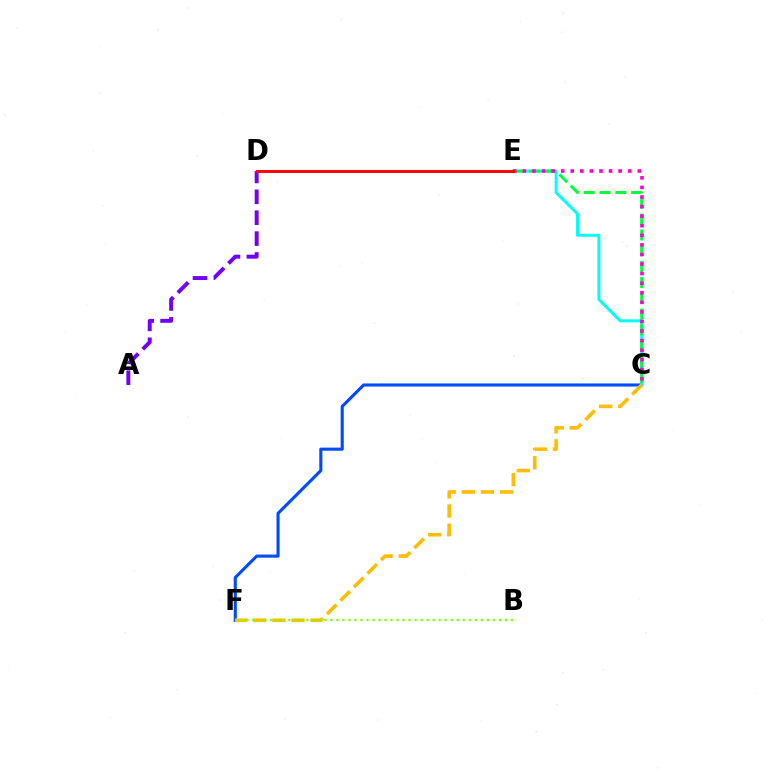{('C', 'F'): [{'color': '#004bff', 'line_style': 'solid', 'thickness': 2.23}, {'color': '#ffbd00', 'line_style': 'dashed', 'thickness': 2.6}], ('C', 'E'): [{'color': '#00fff6', 'line_style': 'solid', 'thickness': 2.14}, {'color': '#00ff39', 'line_style': 'dashed', 'thickness': 2.15}, {'color': '#ff00cf', 'line_style': 'dotted', 'thickness': 2.6}], ('A', 'D'): [{'color': '#7200ff', 'line_style': 'dashed', 'thickness': 2.84}], ('D', 'E'): [{'color': '#ff0000', 'line_style': 'solid', 'thickness': 2.1}], ('B', 'F'): [{'color': '#84ff00', 'line_style': 'dotted', 'thickness': 1.63}]}